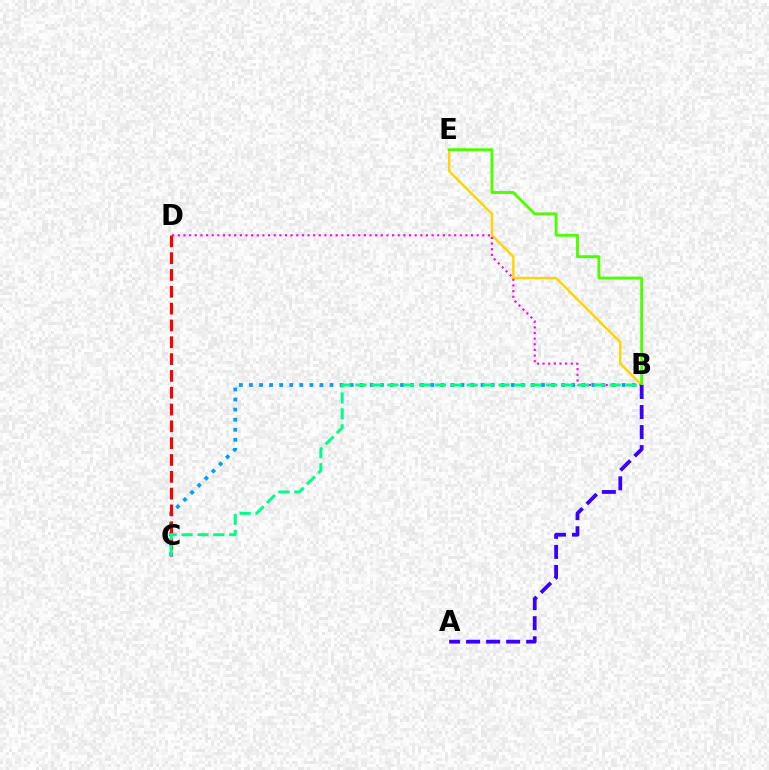{('B', 'E'): [{'color': '#ffd500', 'line_style': 'solid', 'thickness': 1.75}, {'color': '#4fff00', 'line_style': 'solid', 'thickness': 2.09}], ('B', 'D'): [{'color': '#ff00ed', 'line_style': 'dotted', 'thickness': 1.53}], ('B', 'C'): [{'color': '#009eff', 'line_style': 'dotted', 'thickness': 2.74}, {'color': '#00ff86', 'line_style': 'dashed', 'thickness': 2.16}], ('A', 'B'): [{'color': '#3700ff', 'line_style': 'dashed', 'thickness': 2.72}], ('C', 'D'): [{'color': '#ff0000', 'line_style': 'dashed', 'thickness': 2.28}]}